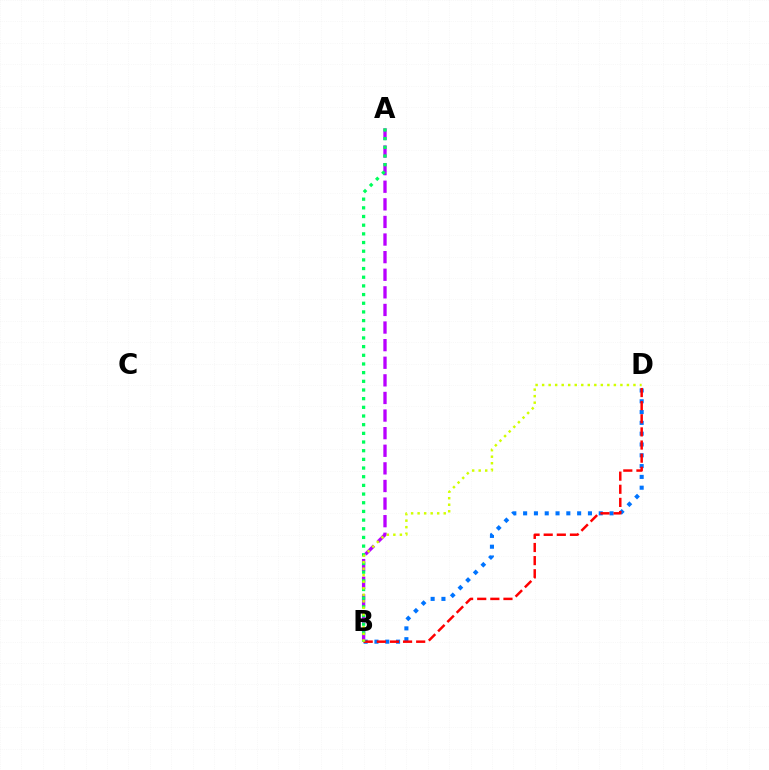{('B', 'D'): [{'color': '#0074ff', 'line_style': 'dotted', 'thickness': 2.94}, {'color': '#ff0000', 'line_style': 'dashed', 'thickness': 1.78}, {'color': '#d1ff00', 'line_style': 'dotted', 'thickness': 1.77}], ('A', 'B'): [{'color': '#b900ff', 'line_style': 'dashed', 'thickness': 2.39}, {'color': '#00ff5c', 'line_style': 'dotted', 'thickness': 2.36}]}